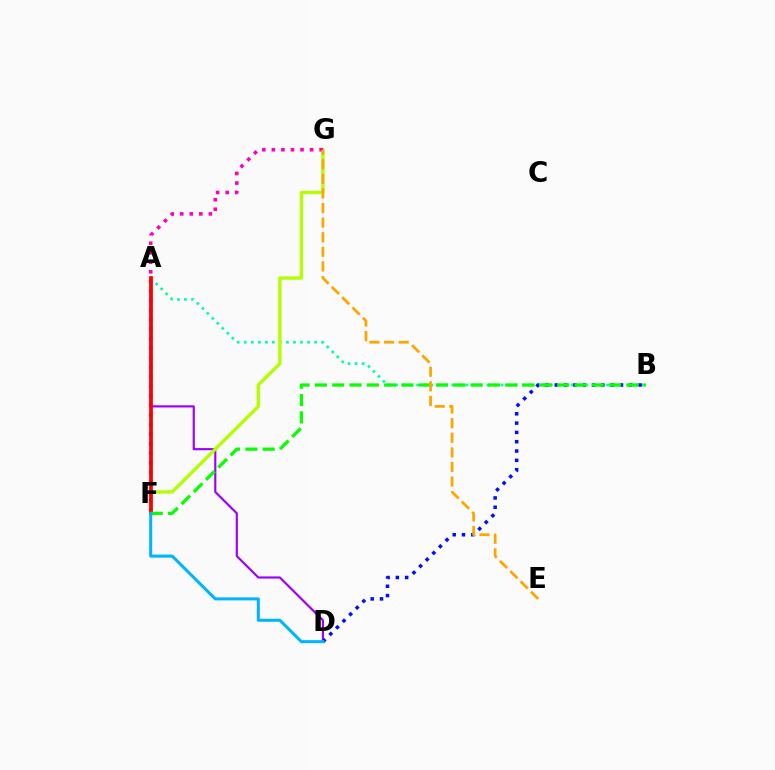{('A', 'D'): [{'color': '#9b00ff', 'line_style': 'solid', 'thickness': 1.55}], ('A', 'B'): [{'color': '#00ff9d', 'line_style': 'dotted', 'thickness': 1.91}], ('B', 'D'): [{'color': '#0010ff', 'line_style': 'dotted', 'thickness': 2.53}], ('F', 'G'): [{'color': '#b3ff00', 'line_style': 'solid', 'thickness': 2.41}, {'color': '#ff00bd', 'line_style': 'dotted', 'thickness': 2.59}], ('A', 'F'): [{'color': '#ff0000', 'line_style': 'solid', 'thickness': 2.68}], ('B', 'F'): [{'color': '#08ff00', 'line_style': 'dashed', 'thickness': 2.35}], ('D', 'F'): [{'color': '#00b5ff', 'line_style': 'solid', 'thickness': 2.19}], ('E', 'G'): [{'color': '#ffa500', 'line_style': 'dashed', 'thickness': 1.98}]}